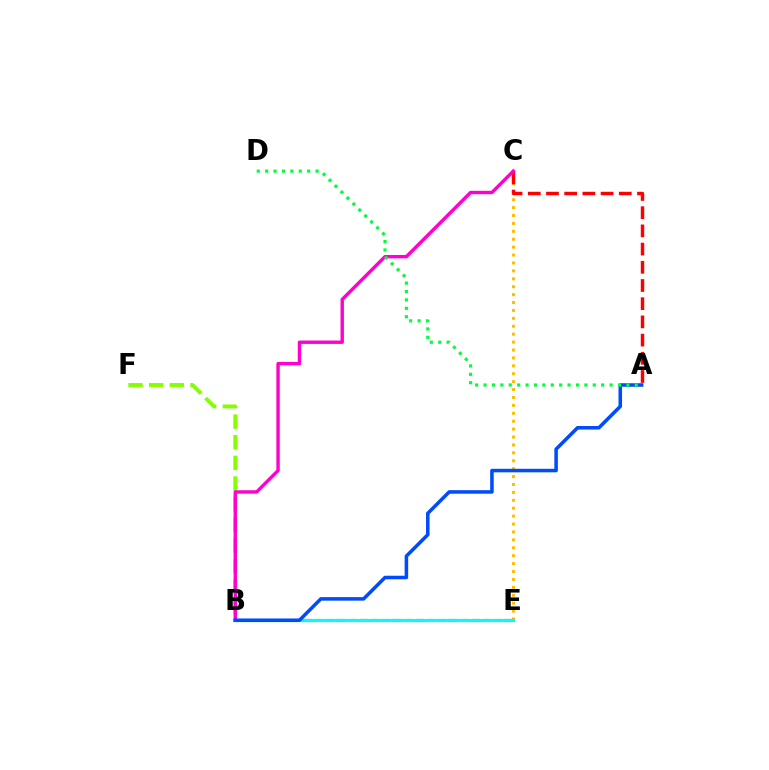{('C', 'E'): [{'color': '#ffbd00', 'line_style': 'dotted', 'thickness': 2.15}], ('B', 'F'): [{'color': '#84ff00', 'line_style': 'dashed', 'thickness': 2.8}], ('B', 'E'): [{'color': '#7200ff', 'line_style': 'dashed', 'thickness': 1.52}, {'color': '#00fff6', 'line_style': 'solid', 'thickness': 2.27}], ('A', 'C'): [{'color': '#ff0000', 'line_style': 'dashed', 'thickness': 2.47}], ('B', 'C'): [{'color': '#ff00cf', 'line_style': 'solid', 'thickness': 2.45}], ('A', 'B'): [{'color': '#004bff', 'line_style': 'solid', 'thickness': 2.54}], ('A', 'D'): [{'color': '#00ff39', 'line_style': 'dotted', 'thickness': 2.28}]}